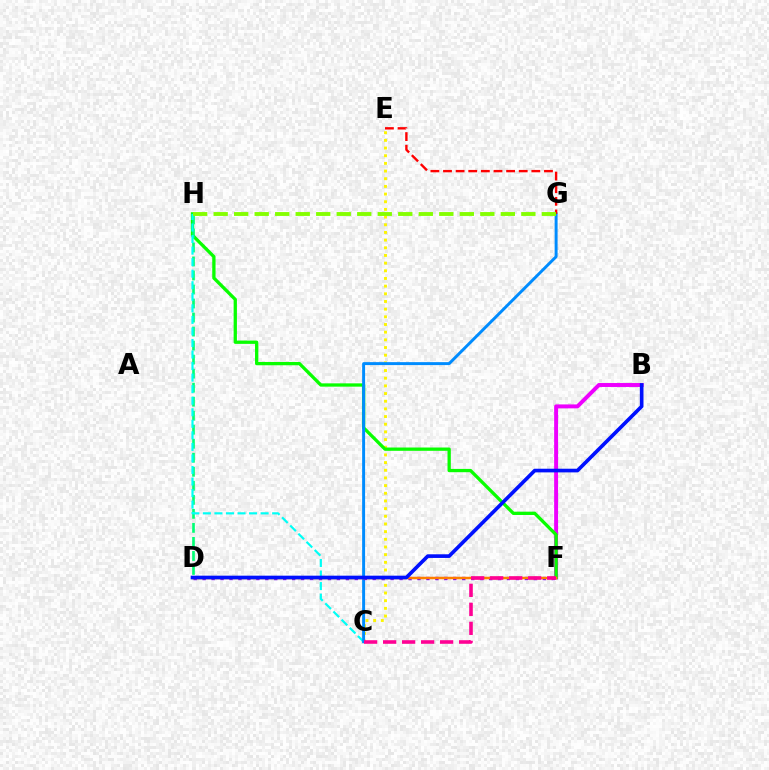{('C', 'E'): [{'color': '#fcf500', 'line_style': 'dotted', 'thickness': 2.08}], ('B', 'F'): [{'color': '#ee00ff', 'line_style': 'solid', 'thickness': 2.84}], ('F', 'H'): [{'color': '#08ff00', 'line_style': 'solid', 'thickness': 2.37}], ('D', 'H'): [{'color': '#00ff74', 'line_style': 'dashed', 'thickness': 1.9}], ('C', 'H'): [{'color': '#00fff6', 'line_style': 'dashed', 'thickness': 1.57}], ('C', 'G'): [{'color': '#008cff', 'line_style': 'solid', 'thickness': 2.12}], ('D', 'F'): [{'color': '#7200ff', 'line_style': 'dotted', 'thickness': 2.43}, {'color': '#ff7c00', 'line_style': 'solid', 'thickness': 1.79}], ('C', 'F'): [{'color': '#ff0094', 'line_style': 'dashed', 'thickness': 2.58}], ('E', 'G'): [{'color': '#ff0000', 'line_style': 'dashed', 'thickness': 1.71}], ('G', 'H'): [{'color': '#84ff00', 'line_style': 'dashed', 'thickness': 2.79}], ('B', 'D'): [{'color': '#0010ff', 'line_style': 'solid', 'thickness': 2.63}]}